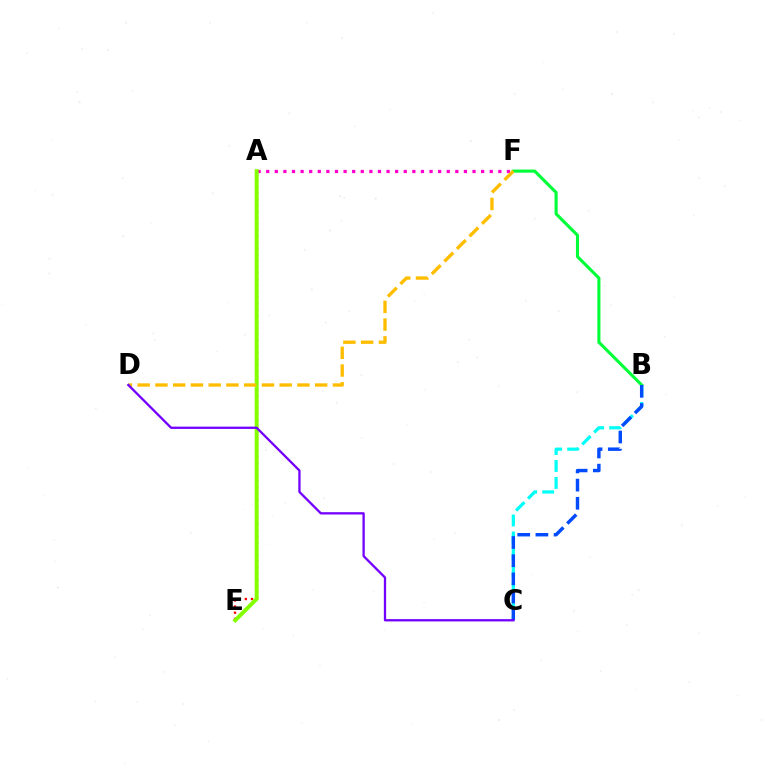{('B', 'F'): [{'color': '#00ff39', 'line_style': 'solid', 'thickness': 2.23}], ('A', 'E'): [{'color': '#ff0000', 'line_style': 'dotted', 'thickness': 1.67}, {'color': '#84ff00', 'line_style': 'solid', 'thickness': 2.83}], ('B', 'C'): [{'color': '#00fff6', 'line_style': 'dashed', 'thickness': 2.3}, {'color': '#004bff', 'line_style': 'dashed', 'thickness': 2.47}], ('A', 'F'): [{'color': '#ff00cf', 'line_style': 'dotted', 'thickness': 2.34}], ('D', 'F'): [{'color': '#ffbd00', 'line_style': 'dashed', 'thickness': 2.41}], ('C', 'D'): [{'color': '#7200ff', 'line_style': 'solid', 'thickness': 1.66}]}